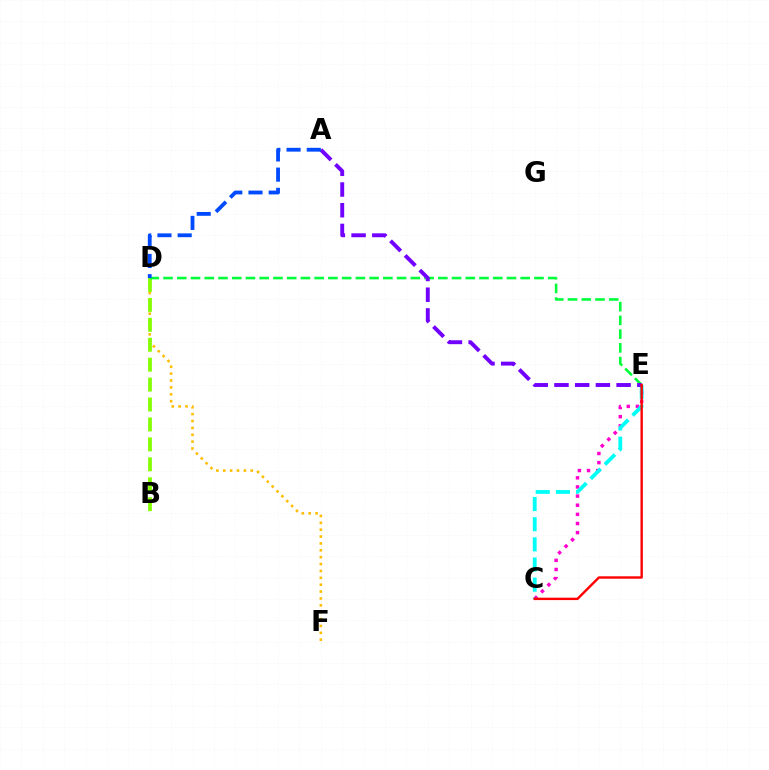{('D', 'F'): [{'color': '#ffbd00', 'line_style': 'dotted', 'thickness': 1.87}], ('B', 'D'): [{'color': '#84ff00', 'line_style': 'dashed', 'thickness': 2.71}], ('C', 'E'): [{'color': '#ff00cf', 'line_style': 'dotted', 'thickness': 2.48}, {'color': '#00fff6', 'line_style': 'dashed', 'thickness': 2.74}, {'color': '#ff0000', 'line_style': 'solid', 'thickness': 1.72}], ('D', 'E'): [{'color': '#00ff39', 'line_style': 'dashed', 'thickness': 1.87}], ('A', 'E'): [{'color': '#7200ff', 'line_style': 'dashed', 'thickness': 2.81}], ('A', 'D'): [{'color': '#004bff', 'line_style': 'dashed', 'thickness': 2.75}]}